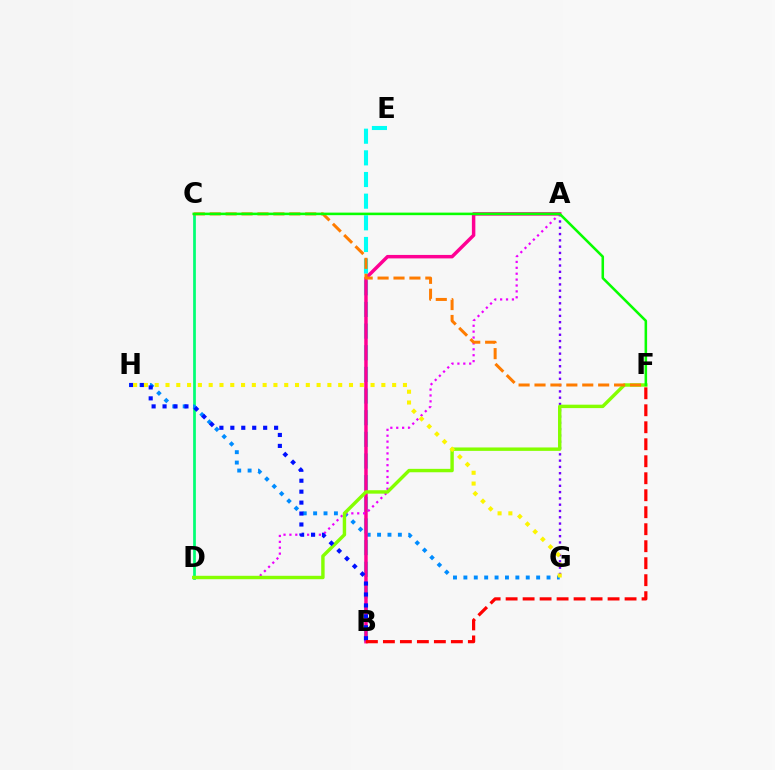{('C', 'D'): [{'color': '#00ff74', 'line_style': 'solid', 'thickness': 1.96}], ('G', 'H'): [{'color': '#008cff', 'line_style': 'dotted', 'thickness': 2.82}, {'color': '#fcf500', 'line_style': 'dotted', 'thickness': 2.93}], ('B', 'E'): [{'color': '#00fff6', 'line_style': 'dashed', 'thickness': 2.94}], ('A', 'G'): [{'color': '#7200ff', 'line_style': 'dotted', 'thickness': 1.71}], ('A', 'B'): [{'color': '#ff0094', 'line_style': 'solid', 'thickness': 2.5}], ('A', 'D'): [{'color': '#ee00ff', 'line_style': 'dotted', 'thickness': 1.6}], ('D', 'F'): [{'color': '#84ff00', 'line_style': 'solid', 'thickness': 2.46}], ('C', 'F'): [{'color': '#ff7c00', 'line_style': 'dashed', 'thickness': 2.16}, {'color': '#08ff00', 'line_style': 'solid', 'thickness': 1.84}], ('B', 'H'): [{'color': '#0010ff', 'line_style': 'dotted', 'thickness': 2.97}], ('B', 'F'): [{'color': '#ff0000', 'line_style': 'dashed', 'thickness': 2.31}]}